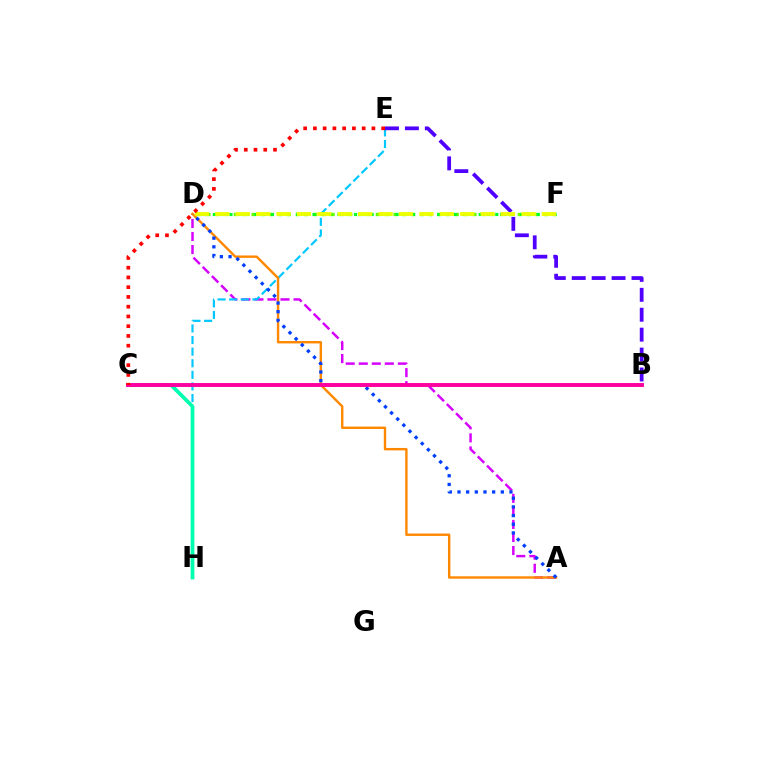{('D', 'F'): [{'color': '#66ff00', 'line_style': 'dotted', 'thickness': 2.41}, {'color': '#00ff27', 'line_style': 'dotted', 'thickness': 2.26}, {'color': '#eeff00', 'line_style': 'dashed', 'thickness': 2.77}], ('A', 'D'): [{'color': '#d600ff', 'line_style': 'dashed', 'thickness': 1.77}, {'color': '#ff8800', 'line_style': 'solid', 'thickness': 1.73}, {'color': '#003fff', 'line_style': 'dotted', 'thickness': 2.35}], ('E', 'H'): [{'color': '#00c7ff', 'line_style': 'dashed', 'thickness': 1.58}], ('C', 'H'): [{'color': '#00ffaf', 'line_style': 'solid', 'thickness': 2.69}], ('B', 'E'): [{'color': '#4f00ff', 'line_style': 'dashed', 'thickness': 2.71}], ('B', 'C'): [{'color': '#ff00a0', 'line_style': 'solid', 'thickness': 2.82}], ('C', 'E'): [{'color': '#ff0000', 'line_style': 'dotted', 'thickness': 2.65}]}